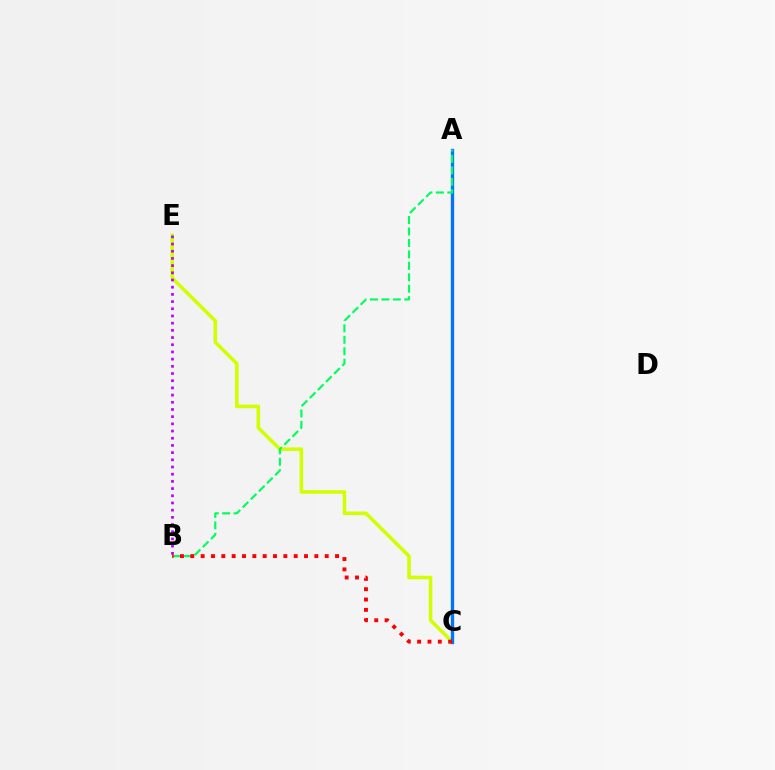{('C', 'E'): [{'color': '#d1ff00', 'line_style': 'solid', 'thickness': 2.56}], ('B', 'E'): [{'color': '#b900ff', 'line_style': 'dotted', 'thickness': 1.95}], ('A', 'C'): [{'color': '#0074ff', 'line_style': 'solid', 'thickness': 2.39}], ('A', 'B'): [{'color': '#00ff5c', 'line_style': 'dashed', 'thickness': 1.56}], ('B', 'C'): [{'color': '#ff0000', 'line_style': 'dotted', 'thickness': 2.81}]}